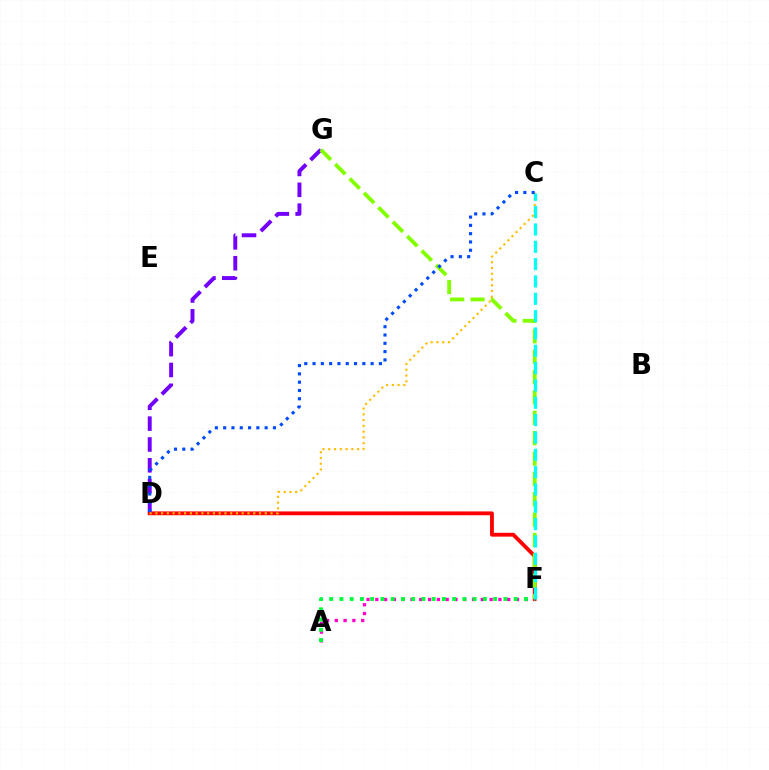{('A', 'F'): [{'color': '#ff00cf', 'line_style': 'dotted', 'thickness': 2.39}, {'color': '#00ff39', 'line_style': 'dotted', 'thickness': 2.78}], ('D', 'G'): [{'color': '#7200ff', 'line_style': 'dashed', 'thickness': 2.83}], ('D', 'F'): [{'color': '#ff0000', 'line_style': 'solid', 'thickness': 2.76}], ('F', 'G'): [{'color': '#84ff00', 'line_style': 'dashed', 'thickness': 2.77}], ('C', 'D'): [{'color': '#ffbd00', 'line_style': 'dotted', 'thickness': 1.56}, {'color': '#004bff', 'line_style': 'dotted', 'thickness': 2.25}], ('C', 'F'): [{'color': '#00fff6', 'line_style': 'dashed', 'thickness': 2.35}]}